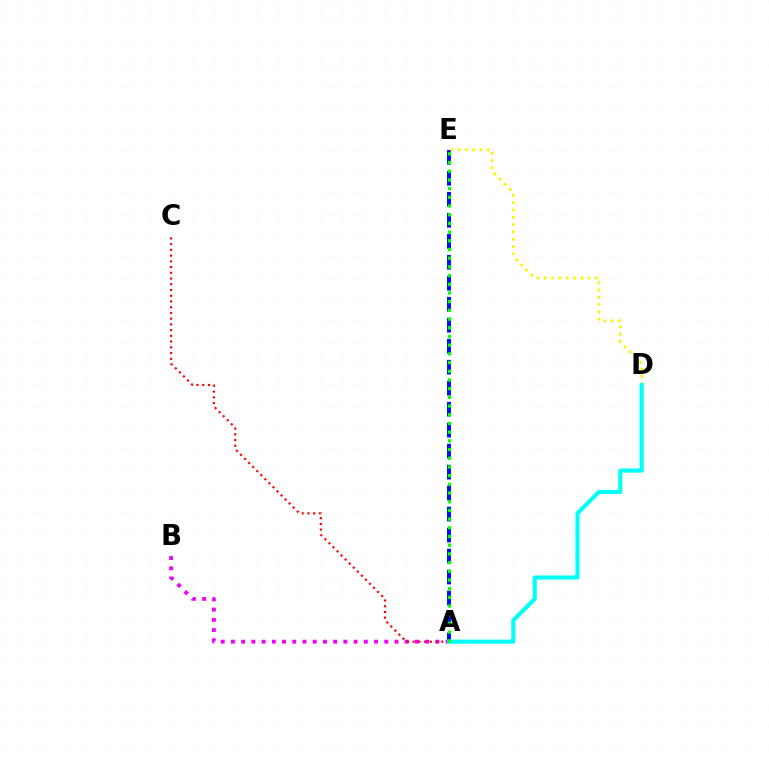{('A', 'B'): [{'color': '#ee00ff', 'line_style': 'dotted', 'thickness': 2.78}], ('A', 'C'): [{'color': '#ff0000', 'line_style': 'dotted', 'thickness': 1.56}], ('A', 'E'): [{'color': '#0010ff', 'line_style': 'dashed', 'thickness': 2.85}, {'color': '#08ff00', 'line_style': 'dotted', 'thickness': 2.36}], ('D', 'E'): [{'color': '#fcf500', 'line_style': 'dotted', 'thickness': 1.98}], ('A', 'D'): [{'color': '#00fff6', 'line_style': 'solid', 'thickness': 2.96}]}